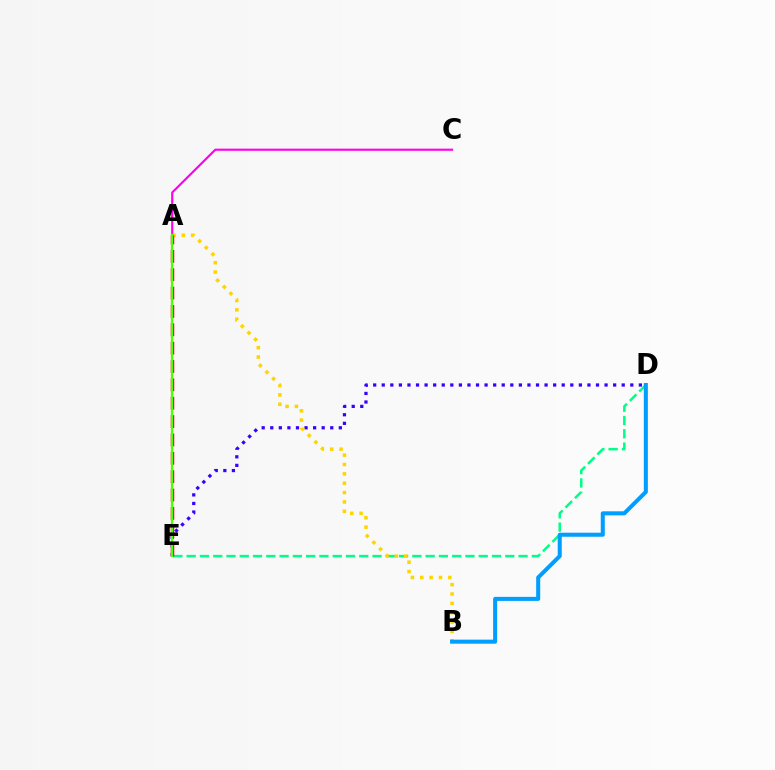{('D', 'E'): [{'color': '#3700ff', 'line_style': 'dotted', 'thickness': 2.33}, {'color': '#00ff86', 'line_style': 'dashed', 'thickness': 1.8}], ('A', 'B'): [{'color': '#ffd500', 'line_style': 'dotted', 'thickness': 2.54}], ('B', 'D'): [{'color': '#009eff', 'line_style': 'solid', 'thickness': 2.91}], ('A', 'C'): [{'color': '#ff00ed', 'line_style': 'solid', 'thickness': 1.54}], ('A', 'E'): [{'color': '#ff0000', 'line_style': 'dashed', 'thickness': 2.49}, {'color': '#4fff00', 'line_style': 'solid', 'thickness': 1.65}]}